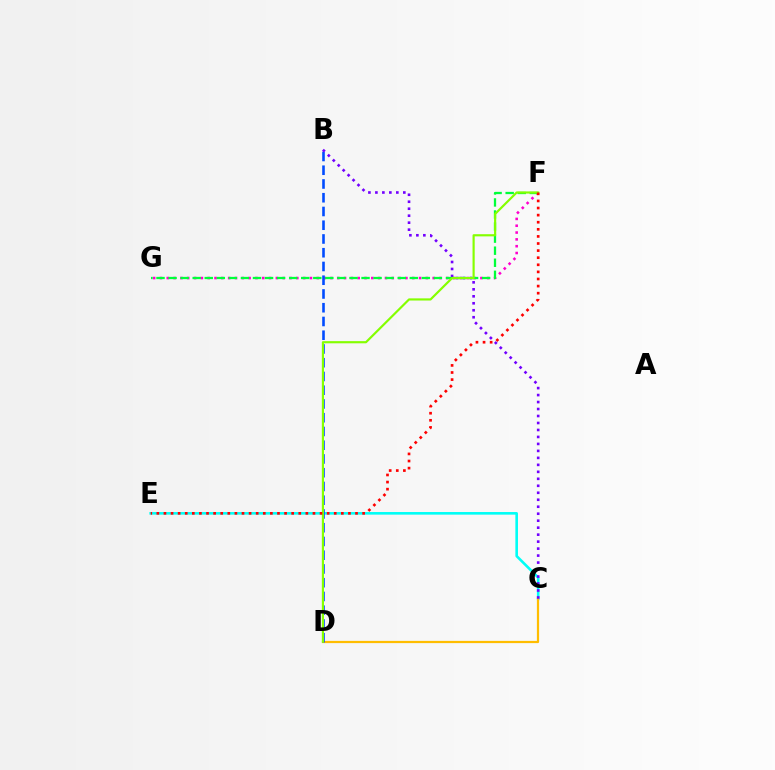{('C', 'E'): [{'color': '#00fff6', 'line_style': 'solid', 'thickness': 1.88}], ('C', 'D'): [{'color': '#ffbd00', 'line_style': 'solid', 'thickness': 1.6}], ('F', 'G'): [{'color': '#ff00cf', 'line_style': 'dotted', 'thickness': 1.85}, {'color': '#00ff39', 'line_style': 'dashed', 'thickness': 1.64}], ('B', 'D'): [{'color': '#004bff', 'line_style': 'dashed', 'thickness': 1.87}], ('B', 'C'): [{'color': '#7200ff', 'line_style': 'dotted', 'thickness': 1.9}], ('D', 'F'): [{'color': '#84ff00', 'line_style': 'solid', 'thickness': 1.56}], ('E', 'F'): [{'color': '#ff0000', 'line_style': 'dotted', 'thickness': 1.93}]}